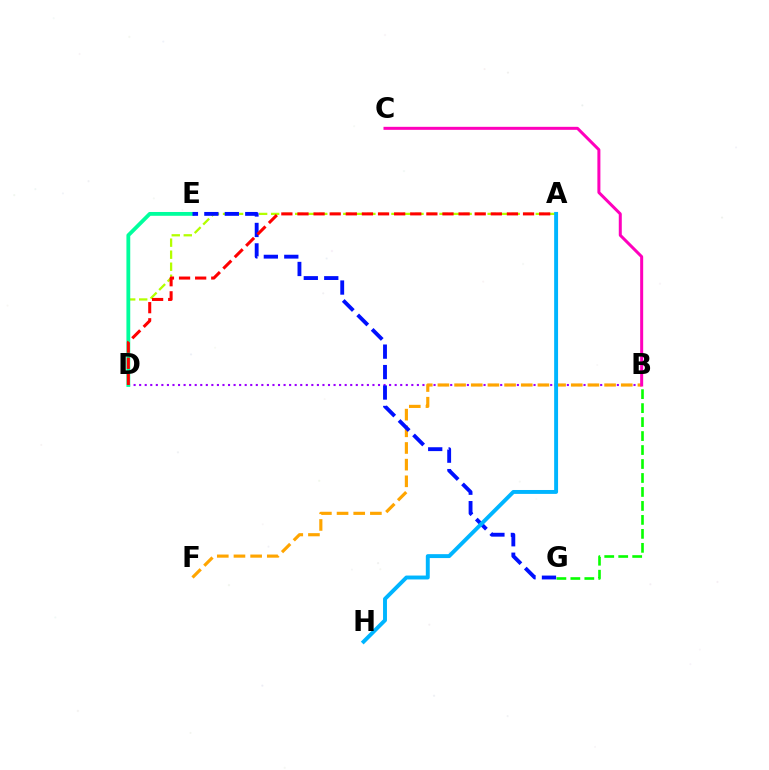{('B', 'D'): [{'color': '#9b00ff', 'line_style': 'dotted', 'thickness': 1.51}], ('B', 'F'): [{'color': '#ffa500', 'line_style': 'dashed', 'thickness': 2.26}], ('B', 'C'): [{'color': '#ff00bd', 'line_style': 'solid', 'thickness': 2.17}], ('A', 'D'): [{'color': '#b3ff00', 'line_style': 'dashed', 'thickness': 1.63}, {'color': '#ff0000', 'line_style': 'dashed', 'thickness': 2.19}], ('B', 'G'): [{'color': '#08ff00', 'line_style': 'dashed', 'thickness': 1.9}], ('D', 'E'): [{'color': '#00ff9d', 'line_style': 'solid', 'thickness': 2.75}], ('E', 'G'): [{'color': '#0010ff', 'line_style': 'dashed', 'thickness': 2.78}], ('A', 'H'): [{'color': '#00b5ff', 'line_style': 'solid', 'thickness': 2.82}]}